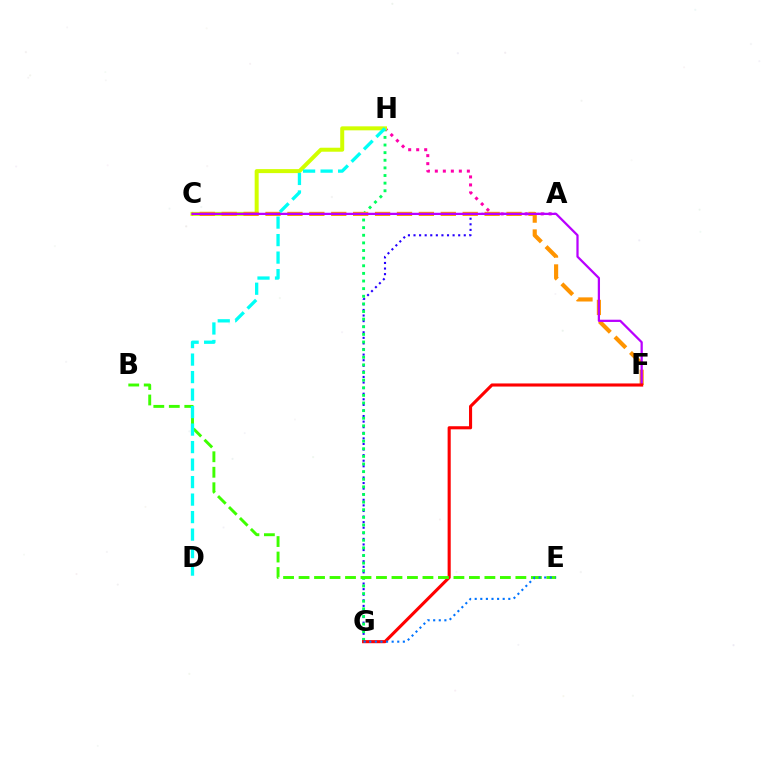{('A', 'H'): [{'color': '#ff00ac', 'line_style': 'dotted', 'thickness': 2.18}], ('A', 'G'): [{'color': '#2500ff', 'line_style': 'dotted', 'thickness': 1.52}], ('G', 'H'): [{'color': '#00ff5c', 'line_style': 'dotted', 'thickness': 2.07}], ('C', 'H'): [{'color': '#d1ff00', 'line_style': 'solid', 'thickness': 2.88}], ('C', 'F'): [{'color': '#ff9400', 'line_style': 'dashed', 'thickness': 2.98}, {'color': '#b900ff', 'line_style': 'solid', 'thickness': 1.62}], ('F', 'G'): [{'color': '#ff0000', 'line_style': 'solid', 'thickness': 2.23}], ('B', 'E'): [{'color': '#3dff00', 'line_style': 'dashed', 'thickness': 2.1}], ('E', 'G'): [{'color': '#0074ff', 'line_style': 'dotted', 'thickness': 1.52}], ('D', 'H'): [{'color': '#00fff6', 'line_style': 'dashed', 'thickness': 2.38}]}